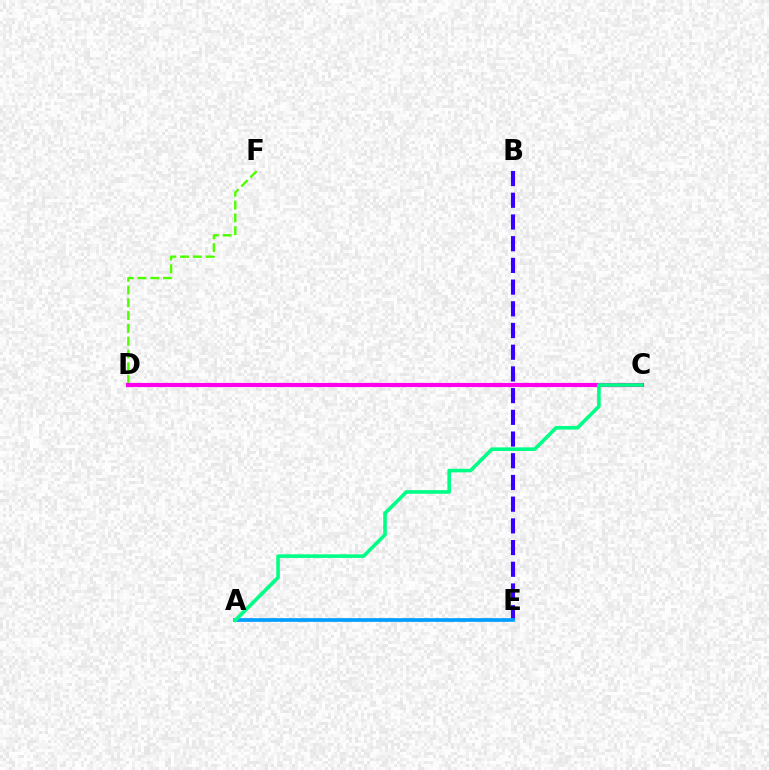{('D', 'F'): [{'color': '#4fff00', 'line_style': 'dashed', 'thickness': 1.74}], ('C', 'D'): [{'color': '#ff0000', 'line_style': 'dashed', 'thickness': 2.1}, {'color': '#ffd500', 'line_style': 'dotted', 'thickness': 2.69}, {'color': '#ff00ed', 'line_style': 'solid', 'thickness': 2.99}], ('B', 'E'): [{'color': '#3700ff', 'line_style': 'dashed', 'thickness': 2.95}], ('A', 'E'): [{'color': '#009eff', 'line_style': 'solid', 'thickness': 2.66}], ('A', 'C'): [{'color': '#00ff86', 'line_style': 'solid', 'thickness': 2.59}]}